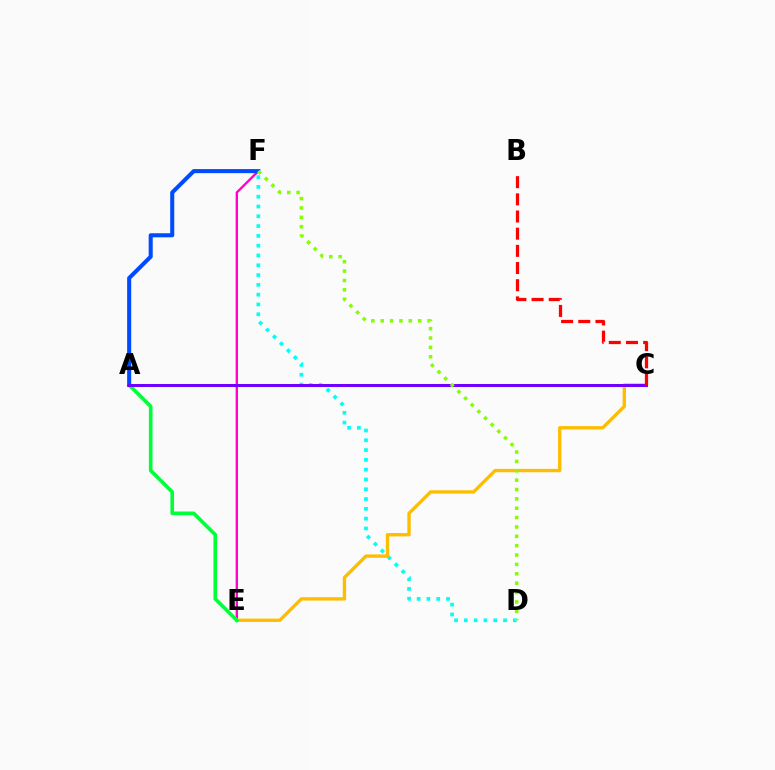{('D', 'F'): [{'color': '#00fff6', 'line_style': 'dotted', 'thickness': 2.66}, {'color': '#84ff00', 'line_style': 'dotted', 'thickness': 2.54}], ('E', 'F'): [{'color': '#ff00cf', 'line_style': 'solid', 'thickness': 1.69}], ('C', 'E'): [{'color': '#ffbd00', 'line_style': 'solid', 'thickness': 2.42}], ('A', 'E'): [{'color': '#00ff39', 'line_style': 'solid', 'thickness': 2.61}], ('A', 'F'): [{'color': '#004bff', 'line_style': 'solid', 'thickness': 2.92}], ('A', 'C'): [{'color': '#7200ff', 'line_style': 'solid', 'thickness': 2.16}], ('B', 'C'): [{'color': '#ff0000', 'line_style': 'dashed', 'thickness': 2.33}]}